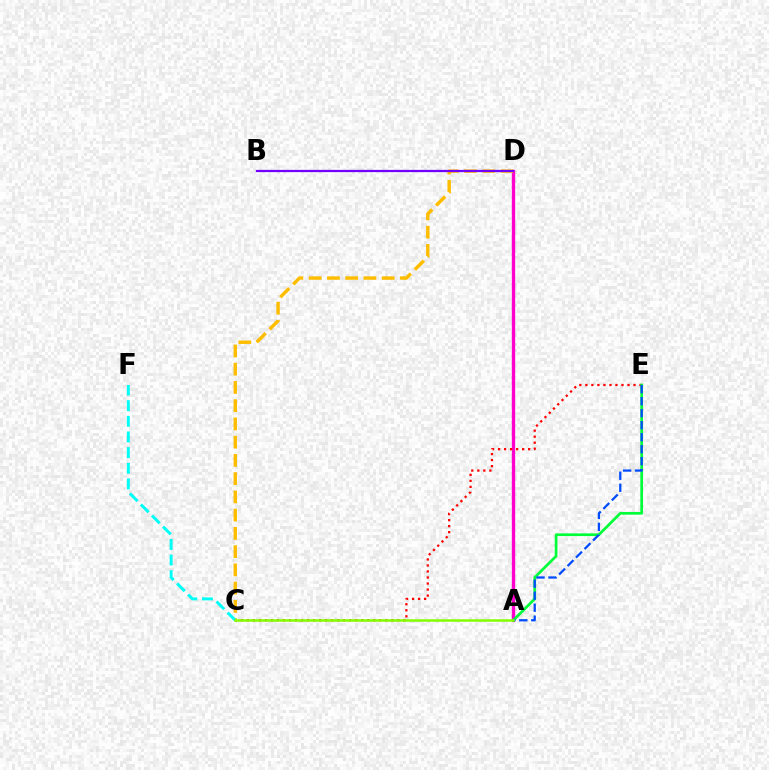{('A', 'D'): [{'color': '#ff00cf', 'line_style': 'solid', 'thickness': 2.41}], ('C', 'E'): [{'color': '#ff0000', 'line_style': 'dotted', 'thickness': 1.64}], ('A', 'E'): [{'color': '#00ff39', 'line_style': 'solid', 'thickness': 1.94}, {'color': '#004bff', 'line_style': 'dashed', 'thickness': 1.63}], ('C', 'D'): [{'color': '#ffbd00', 'line_style': 'dashed', 'thickness': 2.48}], ('B', 'D'): [{'color': '#7200ff', 'line_style': 'solid', 'thickness': 1.63}], ('C', 'F'): [{'color': '#00fff6', 'line_style': 'dashed', 'thickness': 2.13}], ('A', 'C'): [{'color': '#84ff00', 'line_style': 'solid', 'thickness': 1.82}]}